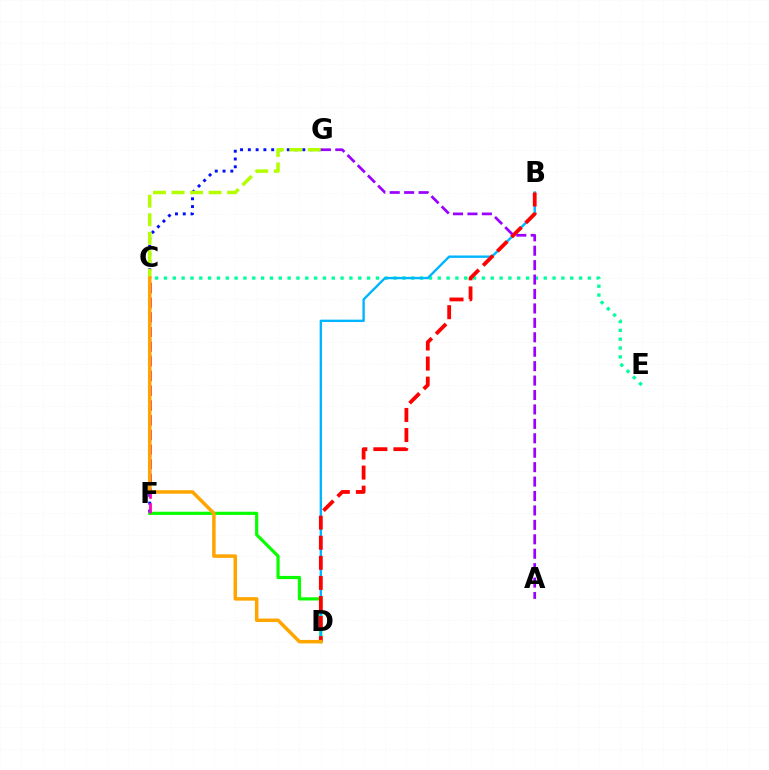{('D', 'F'): [{'color': '#08ff00', 'line_style': 'solid', 'thickness': 2.29}], ('F', 'G'): [{'color': '#0010ff', 'line_style': 'dotted', 'thickness': 2.11}], ('C', 'E'): [{'color': '#00ff9d', 'line_style': 'dotted', 'thickness': 2.4}], ('C', 'F'): [{'color': '#ff00bd', 'line_style': 'dashed', 'thickness': 2.0}], ('C', 'G'): [{'color': '#b3ff00', 'line_style': 'dashed', 'thickness': 2.51}], ('B', 'D'): [{'color': '#00b5ff', 'line_style': 'solid', 'thickness': 1.71}, {'color': '#ff0000', 'line_style': 'dashed', 'thickness': 2.73}], ('A', 'G'): [{'color': '#9b00ff', 'line_style': 'dashed', 'thickness': 1.96}], ('C', 'D'): [{'color': '#ffa500', 'line_style': 'solid', 'thickness': 2.52}]}